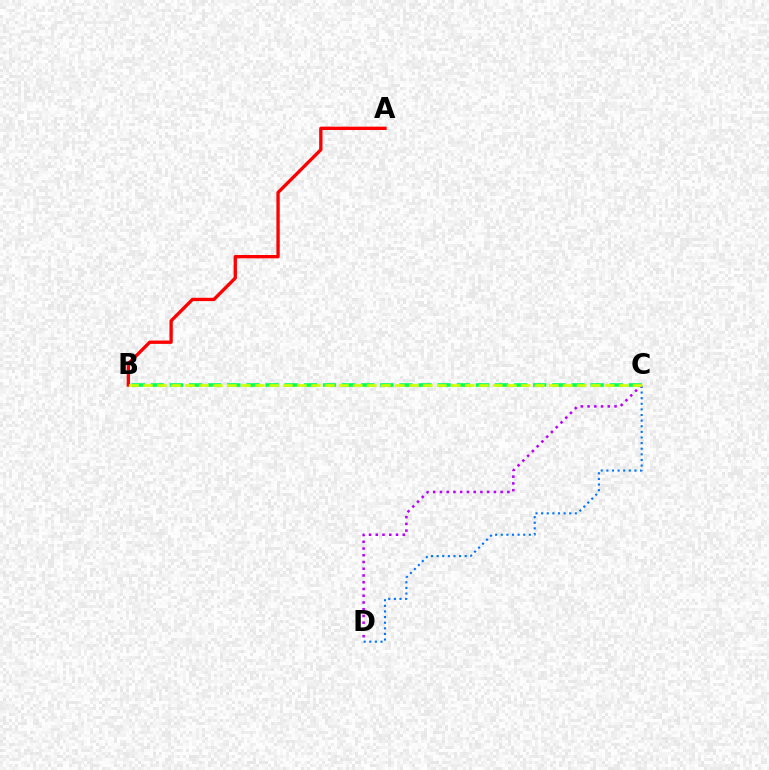{('B', 'C'): [{'color': '#00ff5c', 'line_style': 'dashed', 'thickness': 2.6}, {'color': '#d1ff00', 'line_style': 'dashed', 'thickness': 1.9}], ('C', 'D'): [{'color': '#0074ff', 'line_style': 'dotted', 'thickness': 1.53}, {'color': '#b900ff', 'line_style': 'dotted', 'thickness': 1.83}], ('A', 'B'): [{'color': '#ff0000', 'line_style': 'solid', 'thickness': 2.39}]}